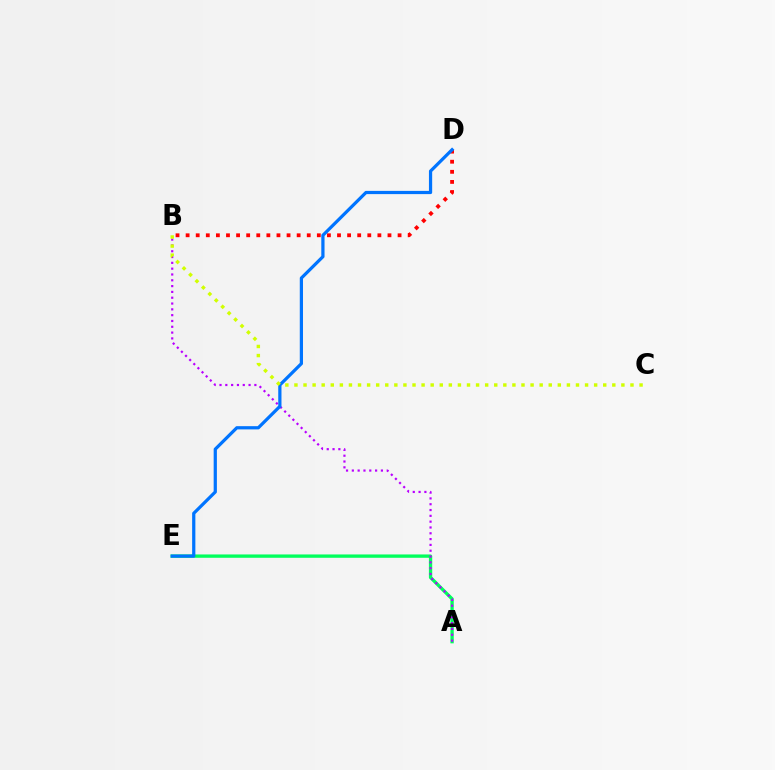{('A', 'E'): [{'color': '#00ff5c', 'line_style': 'solid', 'thickness': 2.4}], ('A', 'B'): [{'color': '#b900ff', 'line_style': 'dotted', 'thickness': 1.58}], ('B', 'D'): [{'color': '#ff0000', 'line_style': 'dotted', 'thickness': 2.74}], ('D', 'E'): [{'color': '#0074ff', 'line_style': 'solid', 'thickness': 2.32}], ('B', 'C'): [{'color': '#d1ff00', 'line_style': 'dotted', 'thickness': 2.47}]}